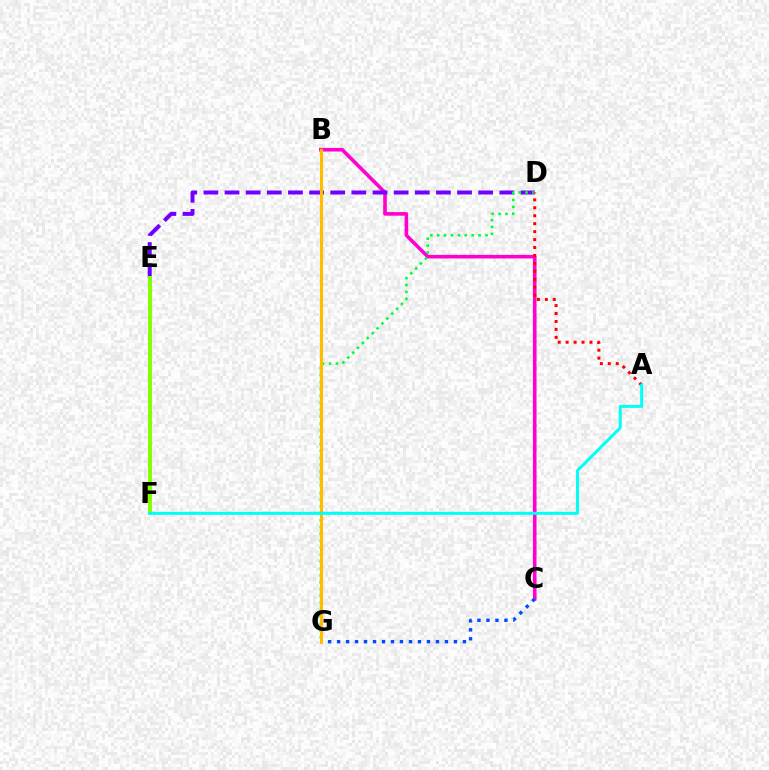{('B', 'C'): [{'color': '#ff00cf', 'line_style': 'solid', 'thickness': 2.59}], ('C', 'G'): [{'color': '#004bff', 'line_style': 'dotted', 'thickness': 2.44}], ('D', 'E'): [{'color': '#7200ff', 'line_style': 'dashed', 'thickness': 2.87}], ('D', 'G'): [{'color': '#00ff39', 'line_style': 'dotted', 'thickness': 1.88}], ('E', 'F'): [{'color': '#84ff00', 'line_style': 'solid', 'thickness': 2.85}], ('A', 'D'): [{'color': '#ff0000', 'line_style': 'dotted', 'thickness': 2.16}], ('B', 'G'): [{'color': '#ffbd00', 'line_style': 'solid', 'thickness': 2.25}], ('A', 'F'): [{'color': '#00fff6', 'line_style': 'solid', 'thickness': 2.16}]}